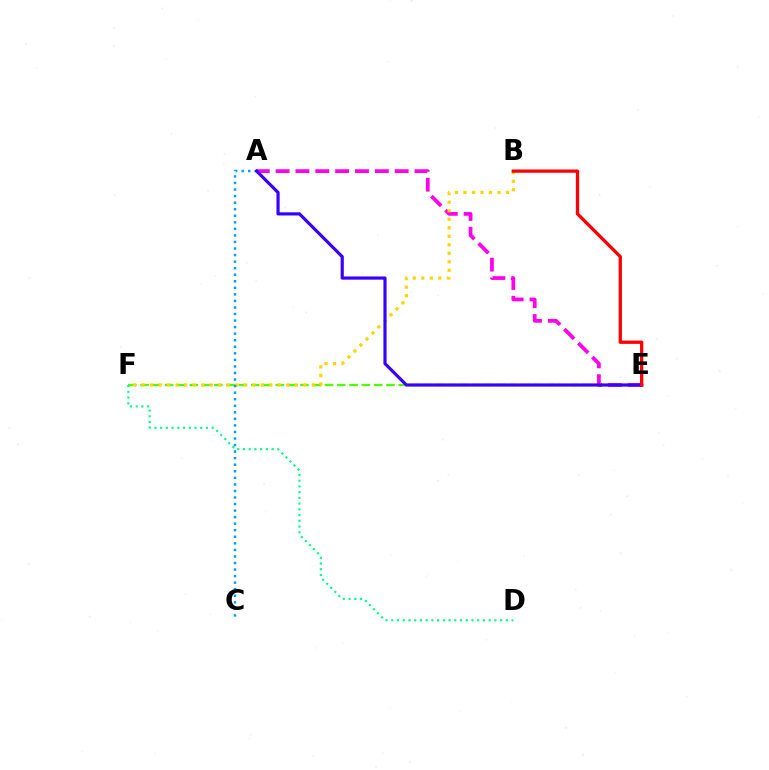{('E', 'F'): [{'color': '#4fff00', 'line_style': 'dashed', 'thickness': 1.67}], ('A', 'E'): [{'color': '#ff00ed', 'line_style': 'dashed', 'thickness': 2.7}, {'color': '#3700ff', 'line_style': 'solid', 'thickness': 2.29}], ('B', 'F'): [{'color': '#ffd500', 'line_style': 'dotted', 'thickness': 2.31}], ('D', 'F'): [{'color': '#00ff86', 'line_style': 'dotted', 'thickness': 1.56}], ('A', 'C'): [{'color': '#009eff', 'line_style': 'dotted', 'thickness': 1.78}], ('B', 'E'): [{'color': '#ff0000', 'line_style': 'solid', 'thickness': 2.37}]}